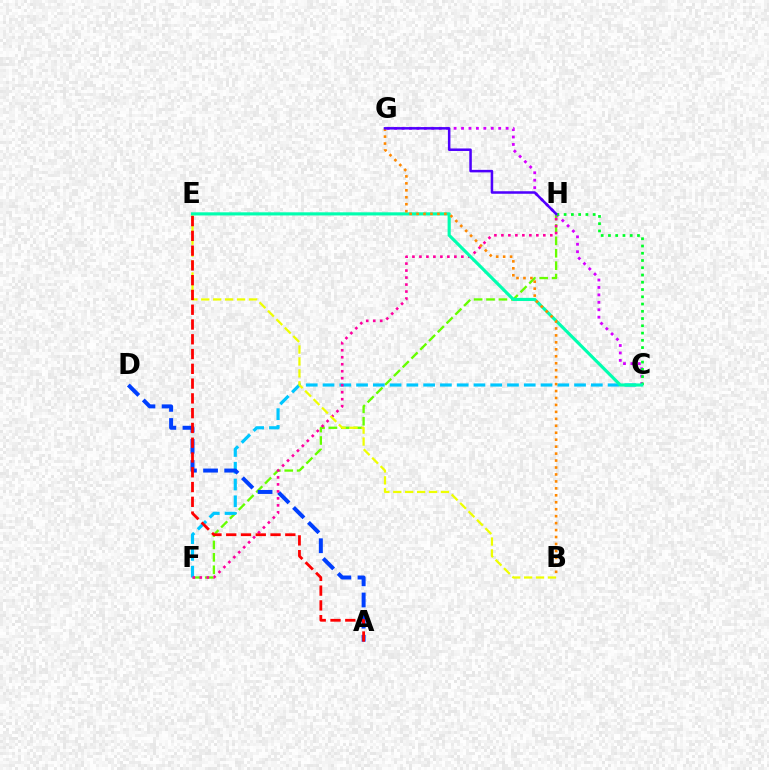{('F', 'H'): [{'color': '#66ff00', 'line_style': 'dashed', 'thickness': 1.69}, {'color': '#ff00a0', 'line_style': 'dotted', 'thickness': 1.9}], ('C', 'F'): [{'color': '#00c7ff', 'line_style': 'dashed', 'thickness': 2.28}], ('C', 'G'): [{'color': '#d600ff', 'line_style': 'dotted', 'thickness': 2.02}], ('A', 'D'): [{'color': '#003fff', 'line_style': 'dashed', 'thickness': 2.87}], ('C', 'H'): [{'color': '#00ff27', 'line_style': 'dotted', 'thickness': 1.97}], ('B', 'E'): [{'color': '#eeff00', 'line_style': 'dashed', 'thickness': 1.62}], ('C', 'E'): [{'color': '#00ffaf', 'line_style': 'solid', 'thickness': 2.26}], ('B', 'G'): [{'color': '#ff8800', 'line_style': 'dotted', 'thickness': 1.89}], ('A', 'E'): [{'color': '#ff0000', 'line_style': 'dashed', 'thickness': 2.01}], ('G', 'H'): [{'color': '#4f00ff', 'line_style': 'solid', 'thickness': 1.82}]}